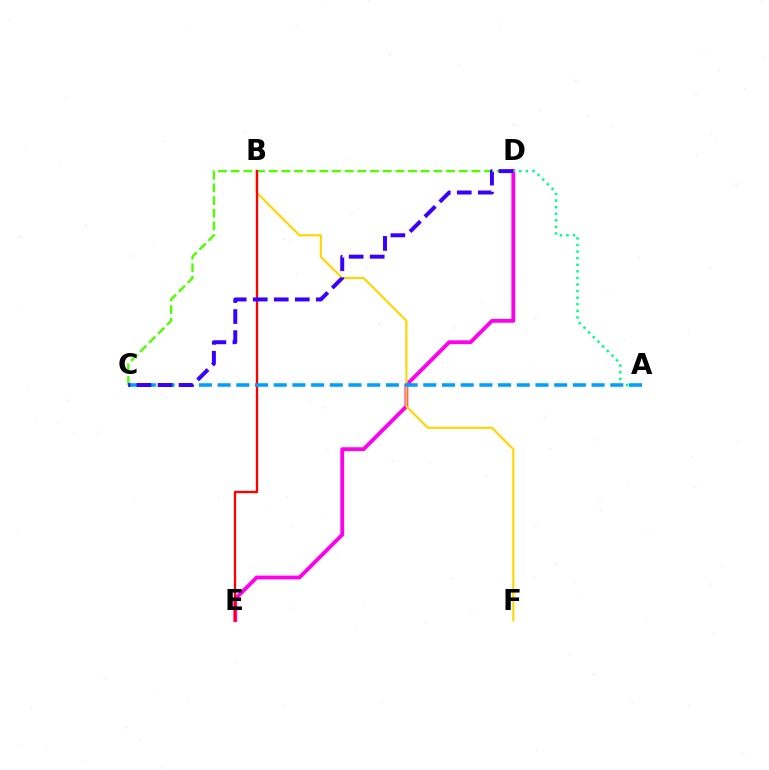{('D', 'E'): [{'color': '#ff00ed', 'line_style': 'solid', 'thickness': 2.75}], ('B', 'F'): [{'color': '#ffd500', 'line_style': 'solid', 'thickness': 1.52}], ('C', 'D'): [{'color': '#4fff00', 'line_style': 'dashed', 'thickness': 1.72}, {'color': '#3700ff', 'line_style': 'dashed', 'thickness': 2.86}], ('A', 'D'): [{'color': '#00ff86', 'line_style': 'dotted', 'thickness': 1.79}], ('B', 'E'): [{'color': '#ff0000', 'line_style': 'solid', 'thickness': 1.68}], ('A', 'C'): [{'color': '#009eff', 'line_style': 'dashed', 'thickness': 2.54}]}